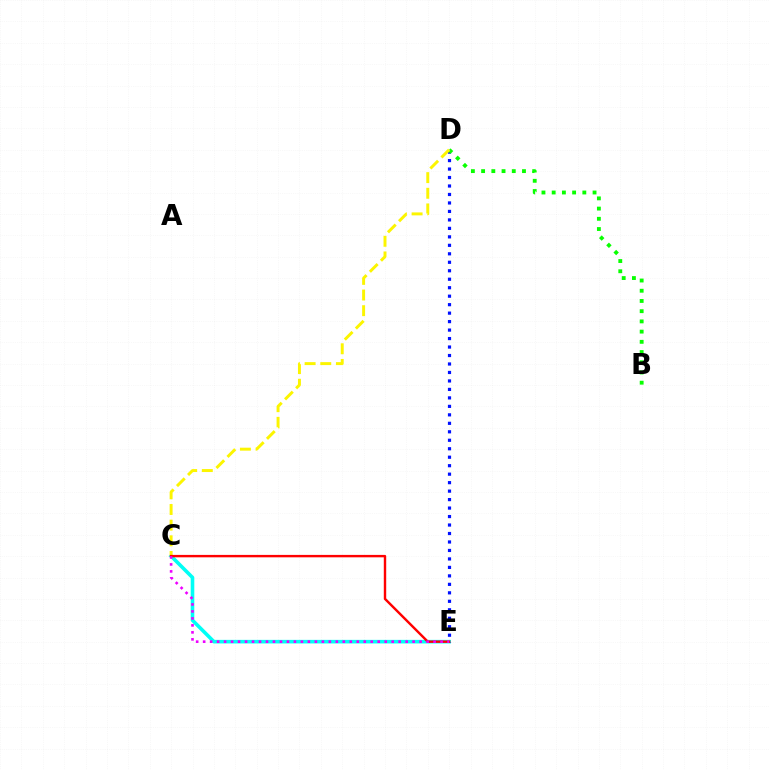{('C', 'E'): [{'color': '#00fff6', 'line_style': 'solid', 'thickness': 2.59}, {'color': '#ff0000', 'line_style': 'solid', 'thickness': 1.74}, {'color': '#ee00ff', 'line_style': 'dotted', 'thickness': 1.9}], ('D', 'E'): [{'color': '#0010ff', 'line_style': 'dotted', 'thickness': 2.3}], ('B', 'D'): [{'color': '#08ff00', 'line_style': 'dotted', 'thickness': 2.78}], ('C', 'D'): [{'color': '#fcf500', 'line_style': 'dashed', 'thickness': 2.13}]}